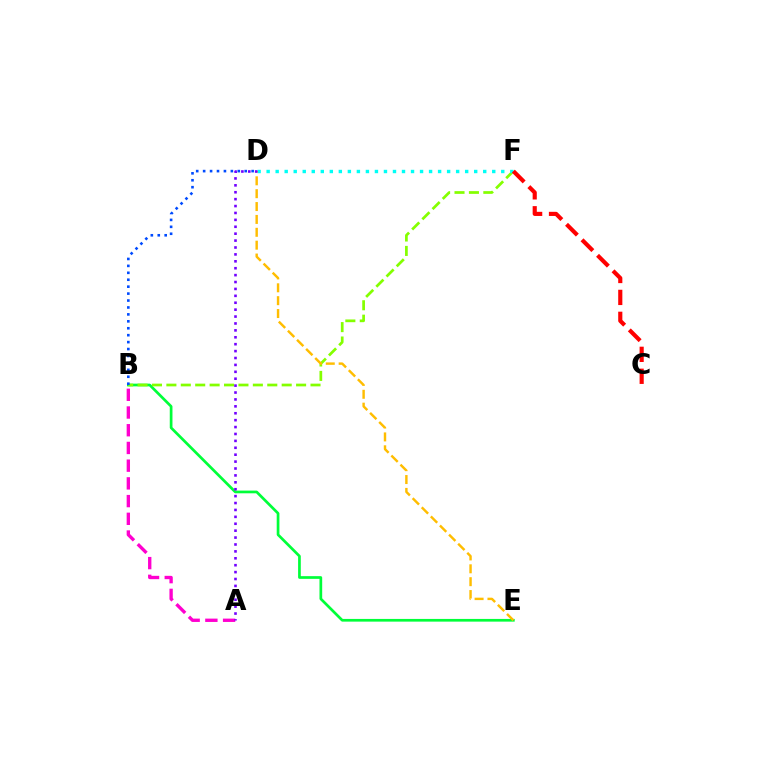{('B', 'E'): [{'color': '#00ff39', 'line_style': 'solid', 'thickness': 1.95}], ('A', 'B'): [{'color': '#ff00cf', 'line_style': 'dashed', 'thickness': 2.41}], ('B', 'F'): [{'color': '#84ff00', 'line_style': 'dashed', 'thickness': 1.96}], ('B', 'D'): [{'color': '#004bff', 'line_style': 'dotted', 'thickness': 1.88}], ('D', 'F'): [{'color': '#00fff6', 'line_style': 'dotted', 'thickness': 2.45}], ('D', 'E'): [{'color': '#ffbd00', 'line_style': 'dashed', 'thickness': 1.75}], ('A', 'D'): [{'color': '#7200ff', 'line_style': 'dotted', 'thickness': 1.88}], ('C', 'F'): [{'color': '#ff0000', 'line_style': 'dashed', 'thickness': 2.98}]}